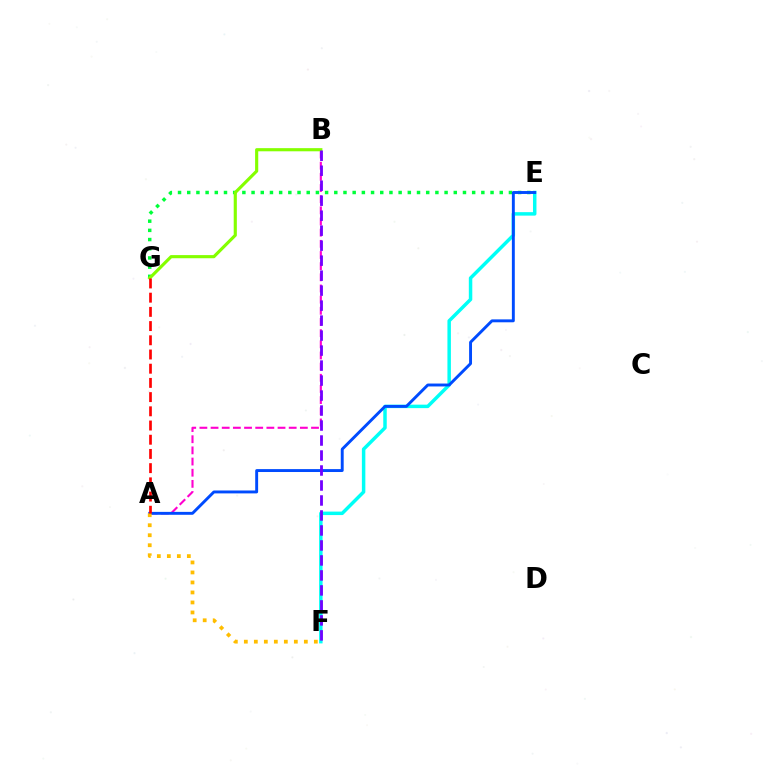{('E', 'G'): [{'color': '#00ff39', 'line_style': 'dotted', 'thickness': 2.5}], ('A', 'B'): [{'color': '#ff00cf', 'line_style': 'dashed', 'thickness': 1.52}], ('B', 'G'): [{'color': '#84ff00', 'line_style': 'solid', 'thickness': 2.26}], ('E', 'F'): [{'color': '#00fff6', 'line_style': 'solid', 'thickness': 2.5}], ('A', 'E'): [{'color': '#004bff', 'line_style': 'solid', 'thickness': 2.1}], ('A', 'F'): [{'color': '#ffbd00', 'line_style': 'dotted', 'thickness': 2.72}], ('A', 'G'): [{'color': '#ff0000', 'line_style': 'dashed', 'thickness': 1.93}], ('B', 'F'): [{'color': '#7200ff', 'line_style': 'dashed', 'thickness': 2.04}]}